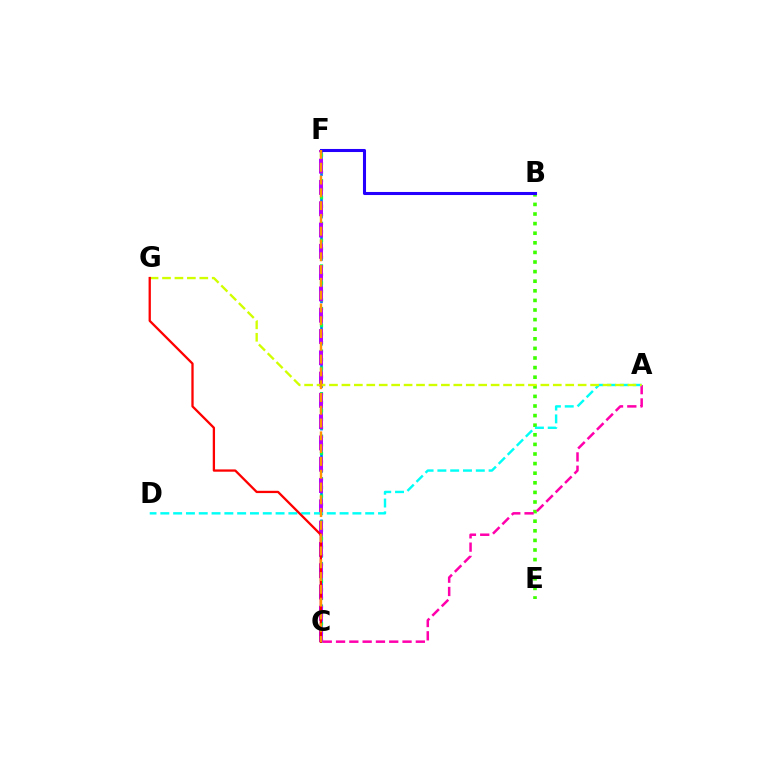{('C', 'F'): [{'color': '#0074ff', 'line_style': 'dashed', 'thickness': 1.92}, {'color': '#00ff5c', 'line_style': 'dotted', 'thickness': 2.32}, {'color': '#b900ff', 'line_style': 'dashed', 'thickness': 2.89}, {'color': '#ff9400', 'line_style': 'dashed', 'thickness': 1.74}], ('B', 'E'): [{'color': '#3dff00', 'line_style': 'dotted', 'thickness': 2.61}], ('A', 'C'): [{'color': '#ff00ac', 'line_style': 'dashed', 'thickness': 1.81}], ('B', 'F'): [{'color': '#2500ff', 'line_style': 'solid', 'thickness': 2.2}], ('A', 'D'): [{'color': '#00fff6', 'line_style': 'dashed', 'thickness': 1.74}], ('A', 'G'): [{'color': '#d1ff00', 'line_style': 'dashed', 'thickness': 1.69}], ('C', 'G'): [{'color': '#ff0000', 'line_style': 'solid', 'thickness': 1.65}]}